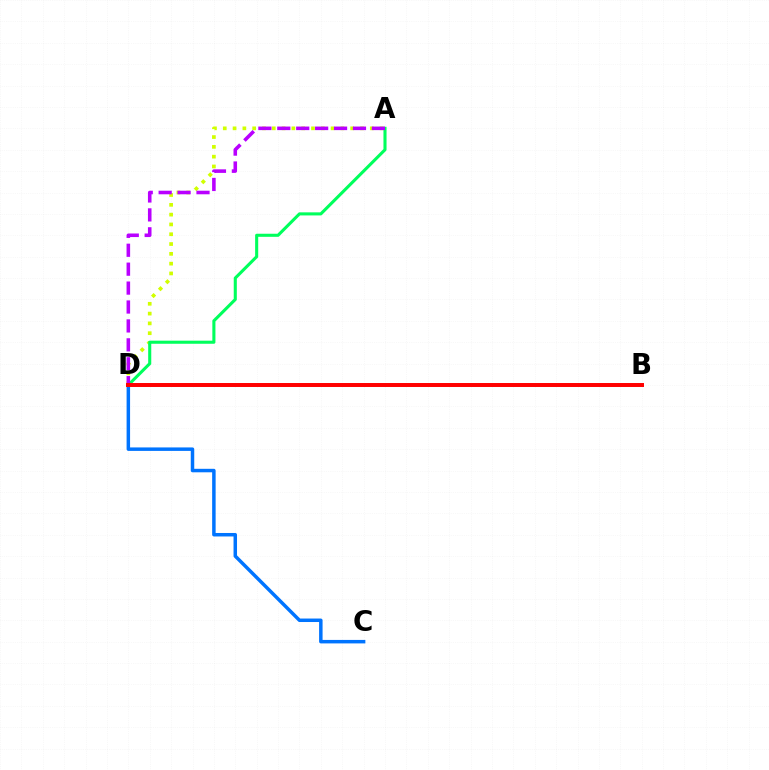{('A', 'D'): [{'color': '#d1ff00', 'line_style': 'dotted', 'thickness': 2.66}, {'color': '#00ff5c', 'line_style': 'solid', 'thickness': 2.22}, {'color': '#b900ff', 'line_style': 'dashed', 'thickness': 2.57}], ('C', 'D'): [{'color': '#0074ff', 'line_style': 'solid', 'thickness': 2.51}], ('B', 'D'): [{'color': '#ff0000', 'line_style': 'solid', 'thickness': 2.85}]}